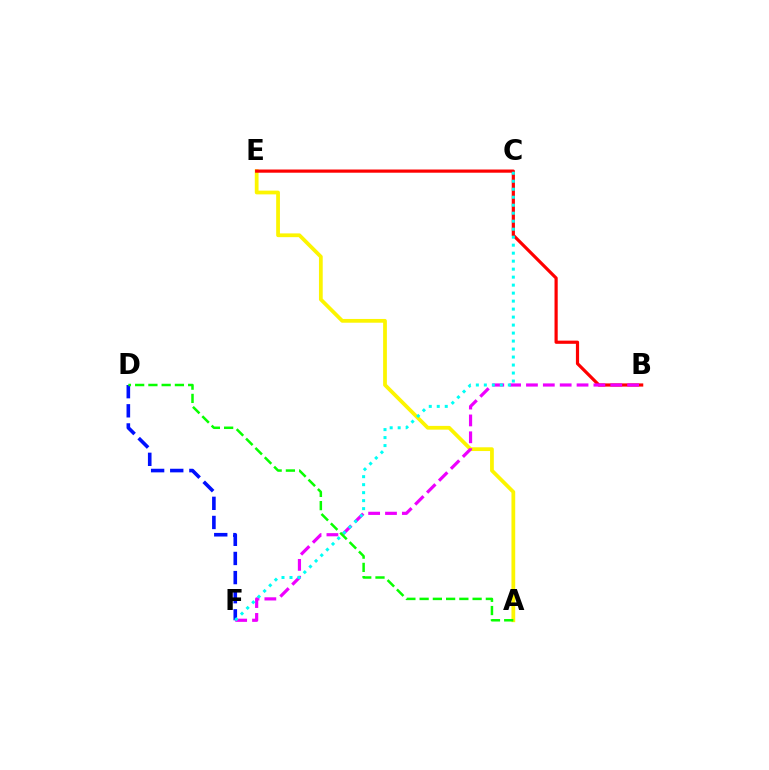{('A', 'E'): [{'color': '#fcf500', 'line_style': 'solid', 'thickness': 2.7}], ('B', 'E'): [{'color': '#ff0000', 'line_style': 'solid', 'thickness': 2.3}], ('B', 'F'): [{'color': '#ee00ff', 'line_style': 'dashed', 'thickness': 2.29}], ('D', 'F'): [{'color': '#0010ff', 'line_style': 'dashed', 'thickness': 2.6}], ('C', 'F'): [{'color': '#00fff6', 'line_style': 'dotted', 'thickness': 2.17}], ('A', 'D'): [{'color': '#08ff00', 'line_style': 'dashed', 'thickness': 1.8}]}